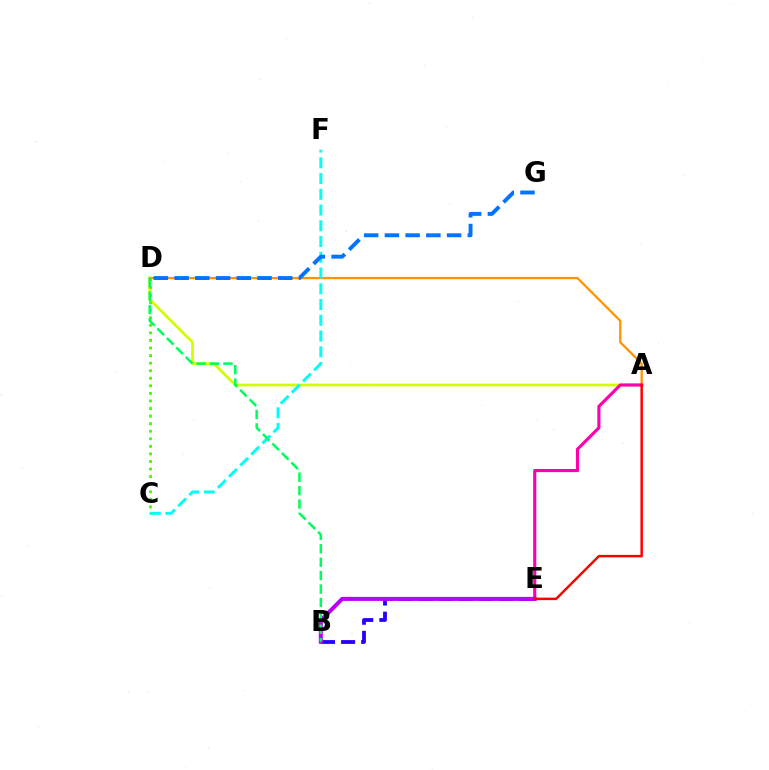{('A', 'D'): [{'color': '#d1ff00', 'line_style': 'solid', 'thickness': 1.97}, {'color': '#ff9400', 'line_style': 'solid', 'thickness': 1.65}], ('C', 'F'): [{'color': '#00fff6', 'line_style': 'dashed', 'thickness': 2.14}], ('C', 'D'): [{'color': '#3dff00', 'line_style': 'dotted', 'thickness': 2.06}], ('D', 'G'): [{'color': '#0074ff', 'line_style': 'dashed', 'thickness': 2.82}], ('B', 'E'): [{'color': '#2500ff', 'line_style': 'dashed', 'thickness': 2.73}, {'color': '#b900ff', 'line_style': 'solid', 'thickness': 2.9}], ('A', 'E'): [{'color': '#ff00ac', 'line_style': 'solid', 'thickness': 2.25}, {'color': '#ff0000', 'line_style': 'solid', 'thickness': 1.78}], ('B', 'D'): [{'color': '#00ff5c', 'line_style': 'dashed', 'thickness': 1.82}]}